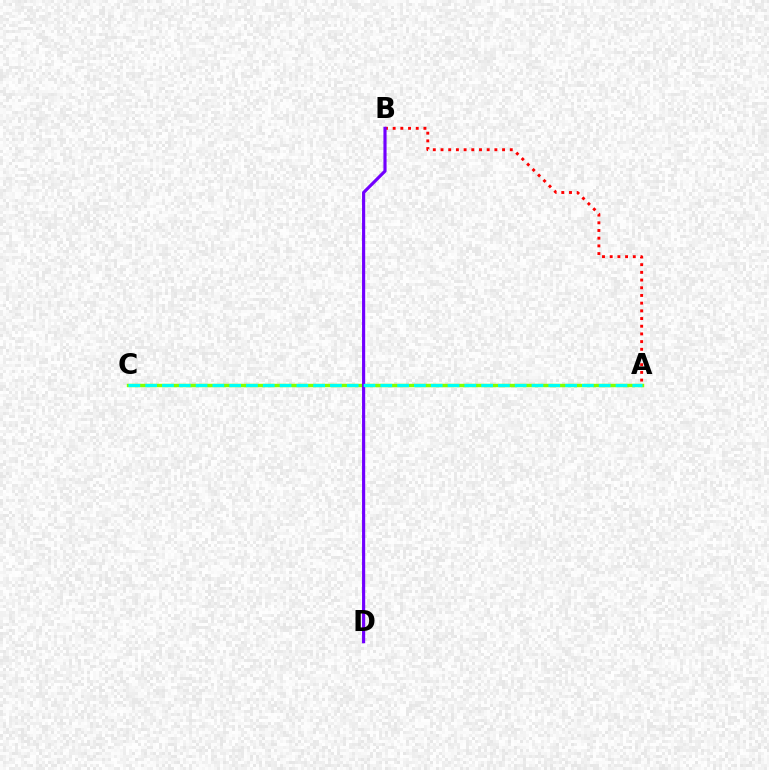{('A', 'C'): [{'color': '#84ff00', 'line_style': 'solid', 'thickness': 2.47}, {'color': '#00fff6', 'line_style': 'dashed', 'thickness': 2.28}], ('A', 'B'): [{'color': '#ff0000', 'line_style': 'dotted', 'thickness': 2.09}], ('B', 'D'): [{'color': '#7200ff', 'line_style': 'solid', 'thickness': 2.27}]}